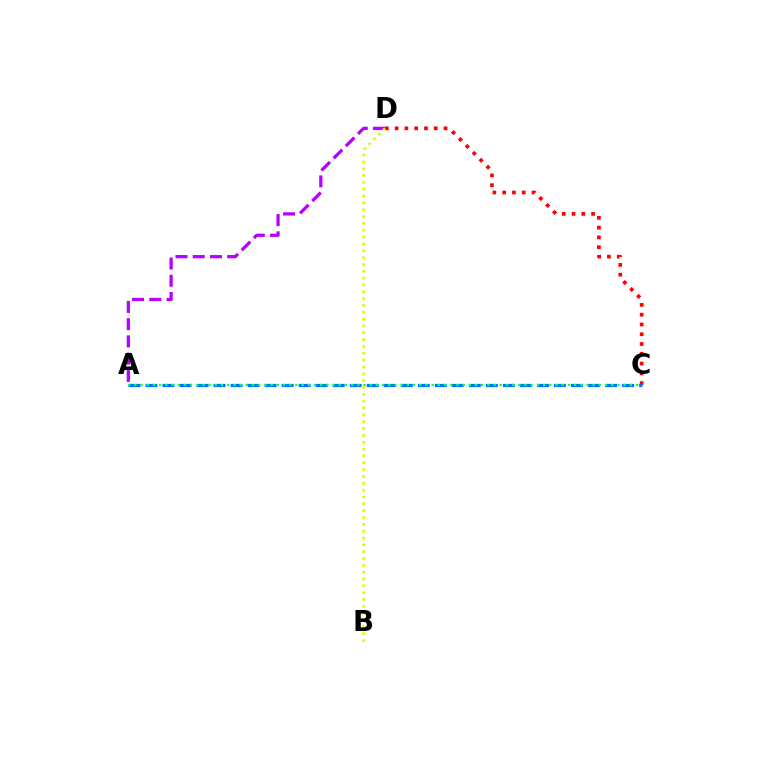{('A', 'D'): [{'color': '#b900ff', 'line_style': 'dashed', 'thickness': 2.34}], ('C', 'D'): [{'color': '#ff0000', 'line_style': 'dotted', 'thickness': 2.66}], ('A', 'C'): [{'color': '#0074ff', 'line_style': 'dashed', 'thickness': 2.31}, {'color': '#00ff5c', 'line_style': 'dotted', 'thickness': 1.68}], ('B', 'D'): [{'color': '#d1ff00', 'line_style': 'dotted', 'thickness': 1.86}]}